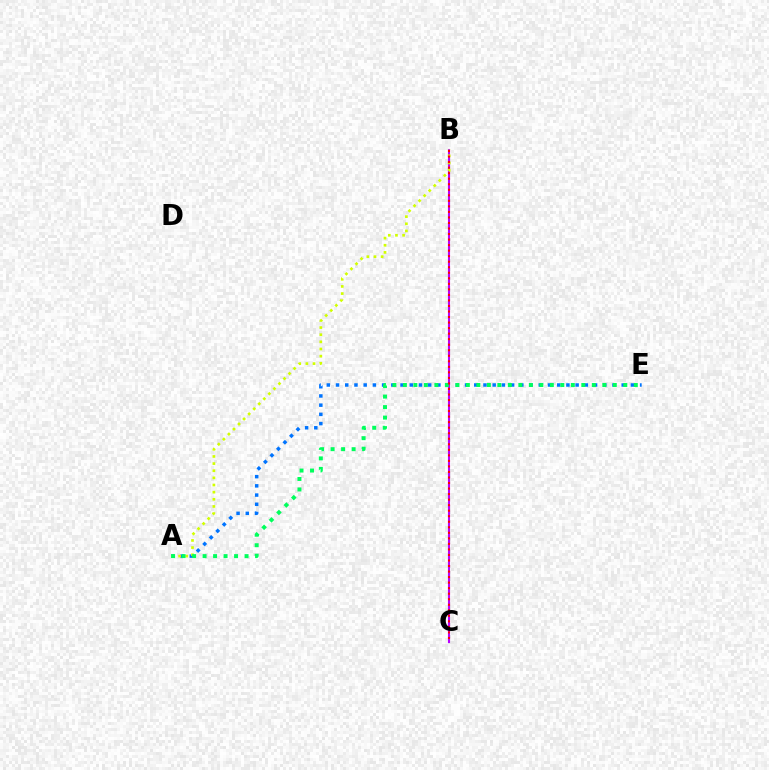{('A', 'E'): [{'color': '#0074ff', 'line_style': 'dotted', 'thickness': 2.5}, {'color': '#00ff5c', 'line_style': 'dotted', 'thickness': 2.85}], ('B', 'C'): [{'color': '#b900ff', 'line_style': 'solid', 'thickness': 1.51}, {'color': '#ff0000', 'line_style': 'dotted', 'thickness': 1.5}], ('A', 'B'): [{'color': '#d1ff00', 'line_style': 'dotted', 'thickness': 1.94}]}